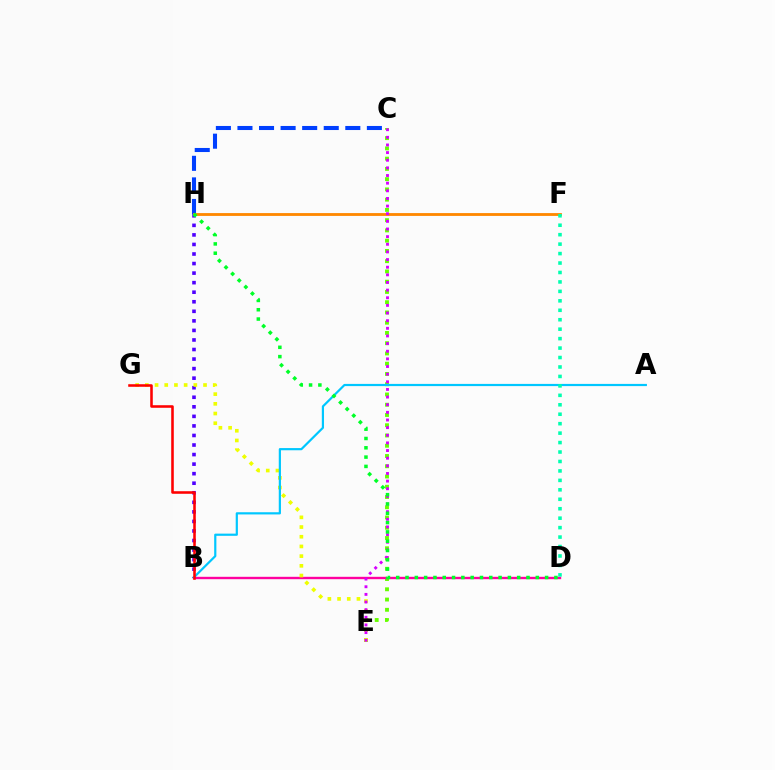{('C', 'H'): [{'color': '#003fff', 'line_style': 'dashed', 'thickness': 2.93}], ('C', 'E'): [{'color': '#66ff00', 'line_style': 'dotted', 'thickness': 2.79}, {'color': '#d600ff', 'line_style': 'dotted', 'thickness': 2.08}], ('B', 'H'): [{'color': '#4f00ff', 'line_style': 'dotted', 'thickness': 2.59}], ('F', 'H'): [{'color': '#ff8800', 'line_style': 'solid', 'thickness': 2.03}], ('B', 'D'): [{'color': '#ff00a0', 'line_style': 'solid', 'thickness': 1.71}], ('E', 'G'): [{'color': '#eeff00', 'line_style': 'dotted', 'thickness': 2.63}], ('A', 'B'): [{'color': '#00c7ff', 'line_style': 'solid', 'thickness': 1.58}], ('B', 'G'): [{'color': '#ff0000', 'line_style': 'solid', 'thickness': 1.84}], ('D', 'F'): [{'color': '#00ffaf', 'line_style': 'dotted', 'thickness': 2.57}], ('D', 'H'): [{'color': '#00ff27', 'line_style': 'dotted', 'thickness': 2.53}]}